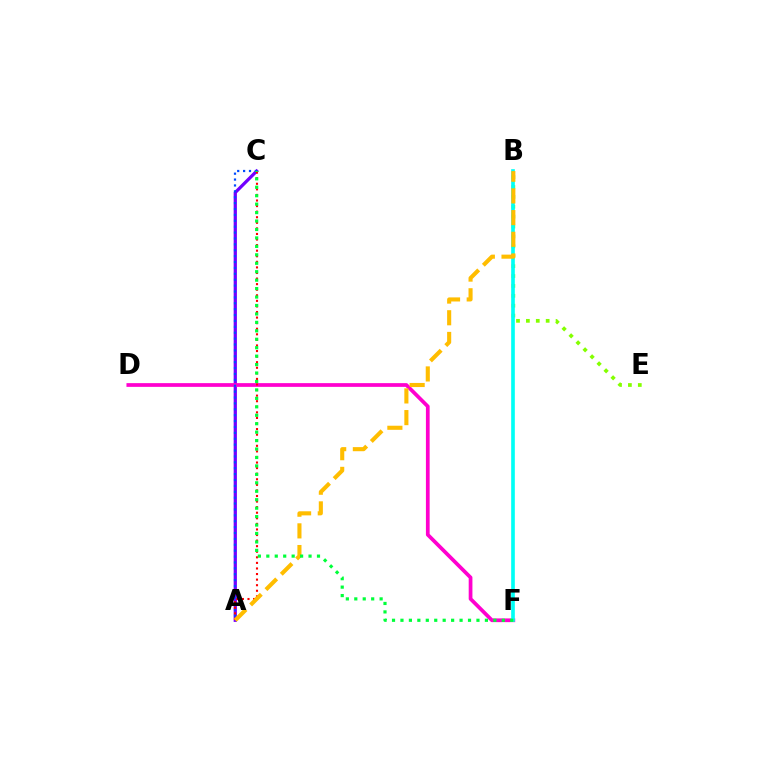{('A', 'C'): [{'color': '#7200ff', 'line_style': 'solid', 'thickness': 2.33}, {'color': '#004bff', 'line_style': 'dotted', 'thickness': 1.6}, {'color': '#ff0000', 'line_style': 'dotted', 'thickness': 1.51}], ('B', 'E'): [{'color': '#84ff00', 'line_style': 'dotted', 'thickness': 2.69}], ('D', 'F'): [{'color': '#ff00cf', 'line_style': 'solid', 'thickness': 2.69}], ('B', 'F'): [{'color': '#00fff6', 'line_style': 'solid', 'thickness': 2.63}], ('A', 'B'): [{'color': '#ffbd00', 'line_style': 'dashed', 'thickness': 2.95}], ('C', 'F'): [{'color': '#00ff39', 'line_style': 'dotted', 'thickness': 2.29}]}